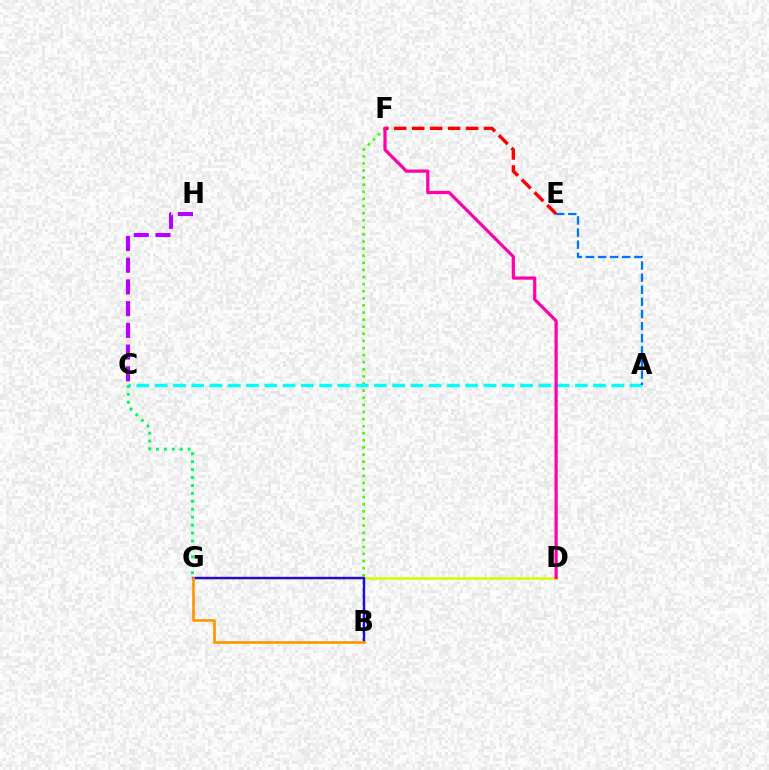{('D', 'G'): [{'color': '#d1ff00', 'line_style': 'solid', 'thickness': 1.85}], ('B', 'F'): [{'color': '#3dff00', 'line_style': 'dotted', 'thickness': 1.93}], ('B', 'G'): [{'color': '#2500ff', 'line_style': 'solid', 'thickness': 1.72}, {'color': '#ff9400', 'line_style': 'solid', 'thickness': 1.89}], ('E', 'F'): [{'color': '#ff0000', 'line_style': 'dashed', 'thickness': 2.44}], ('A', 'C'): [{'color': '#00fff6', 'line_style': 'dashed', 'thickness': 2.48}], ('C', 'H'): [{'color': '#b900ff', 'line_style': 'dashed', 'thickness': 2.95}], ('A', 'E'): [{'color': '#0074ff', 'line_style': 'dashed', 'thickness': 1.65}], ('D', 'F'): [{'color': '#ff00ac', 'line_style': 'solid', 'thickness': 2.31}], ('C', 'G'): [{'color': '#00ff5c', 'line_style': 'dotted', 'thickness': 2.15}]}